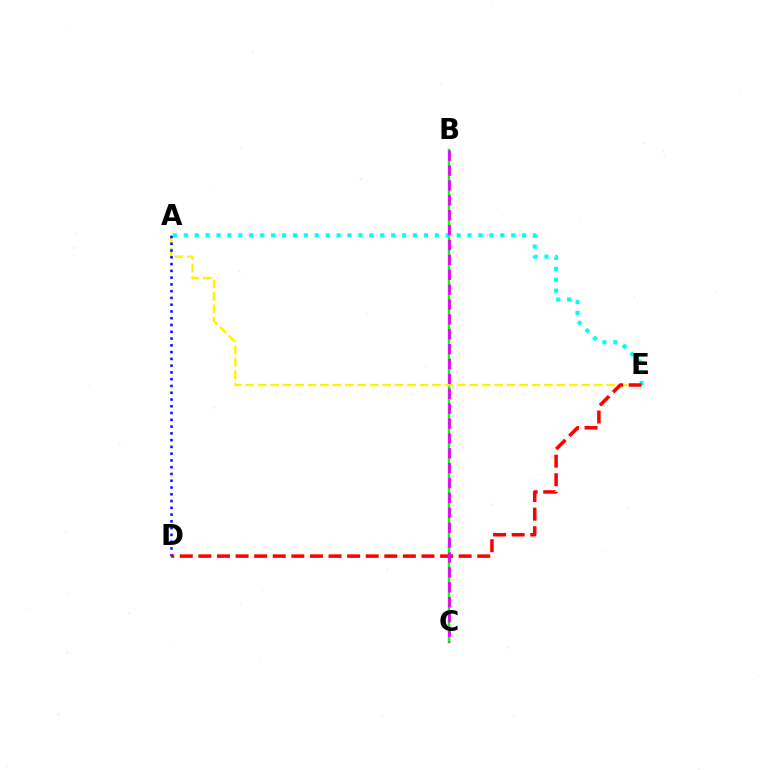{('B', 'C'): [{'color': '#08ff00', 'line_style': 'solid', 'thickness': 1.78}, {'color': '#ee00ff', 'line_style': 'dashed', 'thickness': 2.02}], ('A', 'E'): [{'color': '#00fff6', 'line_style': 'dotted', 'thickness': 2.97}, {'color': '#fcf500', 'line_style': 'dashed', 'thickness': 1.69}], ('A', 'D'): [{'color': '#0010ff', 'line_style': 'dotted', 'thickness': 1.84}], ('D', 'E'): [{'color': '#ff0000', 'line_style': 'dashed', 'thickness': 2.53}]}